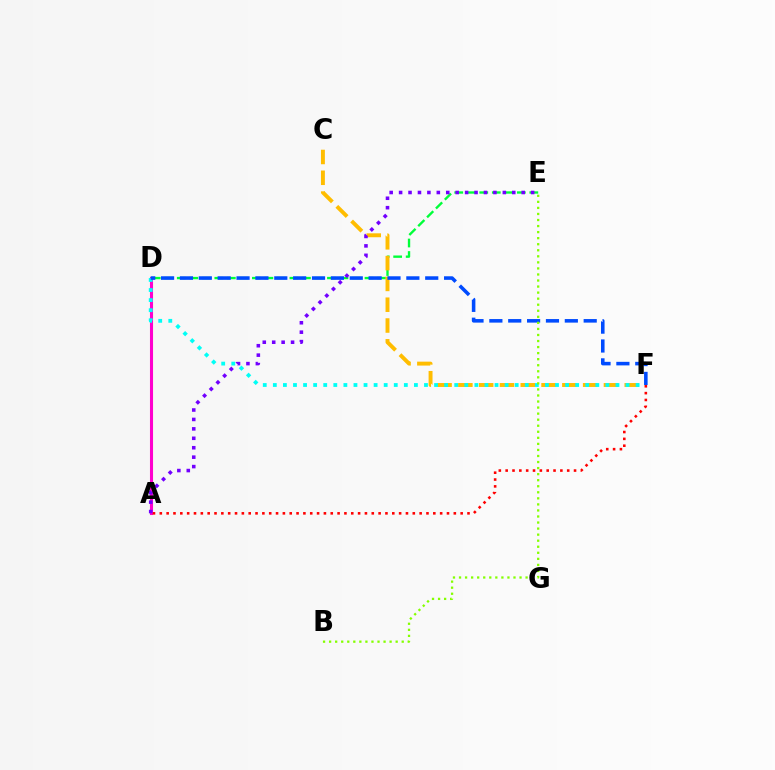{('D', 'E'): [{'color': '#00ff39', 'line_style': 'dashed', 'thickness': 1.7}], ('C', 'F'): [{'color': '#ffbd00', 'line_style': 'dashed', 'thickness': 2.83}], ('A', 'D'): [{'color': '#ff00cf', 'line_style': 'solid', 'thickness': 2.21}], ('D', 'F'): [{'color': '#00fff6', 'line_style': 'dotted', 'thickness': 2.74}, {'color': '#004bff', 'line_style': 'dashed', 'thickness': 2.56}], ('A', 'F'): [{'color': '#ff0000', 'line_style': 'dotted', 'thickness': 1.86}], ('A', 'E'): [{'color': '#7200ff', 'line_style': 'dotted', 'thickness': 2.56}], ('B', 'E'): [{'color': '#84ff00', 'line_style': 'dotted', 'thickness': 1.64}]}